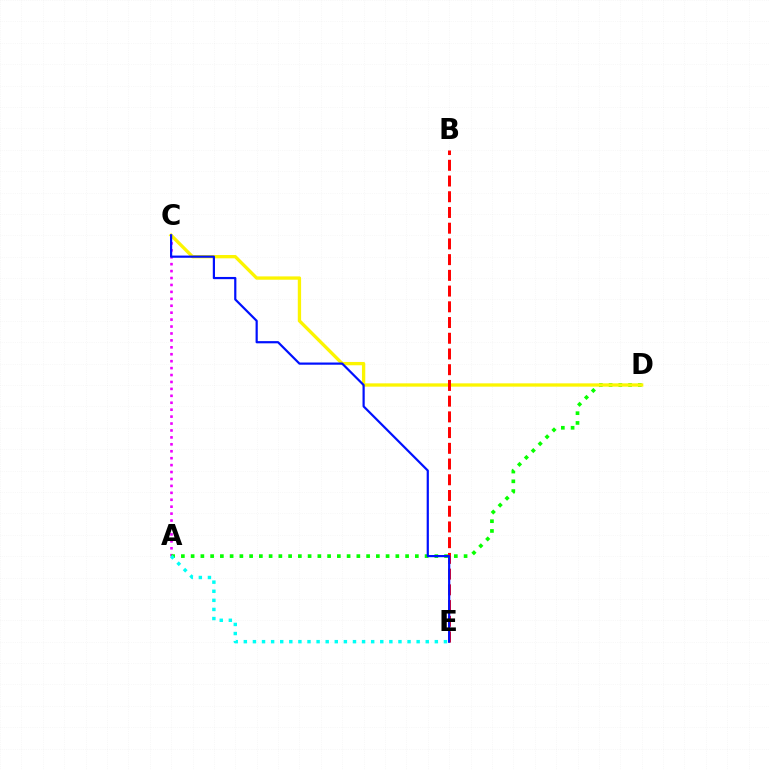{('A', 'C'): [{'color': '#ee00ff', 'line_style': 'dotted', 'thickness': 1.88}], ('A', 'D'): [{'color': '#08ff00', 'line_style': 'dotted', 'thickness': 2.65}], ('C', 'D'): [{'color': '#fcf500', 'line_style': 'solid', 'thickness': 2.39}], ('B', 'E'): [{'color': '#ff0000', 'line_style': 'dashed', 'thickness': 2.14}], ('C', 'E'): [{'color': '#0010ff', 'line_style': 'solid', 'thickness': 1.59}], ('A', 'E'): [{'color': '#00fff6', 'line_style': 'dotted', 'thickness': 2.47}]}